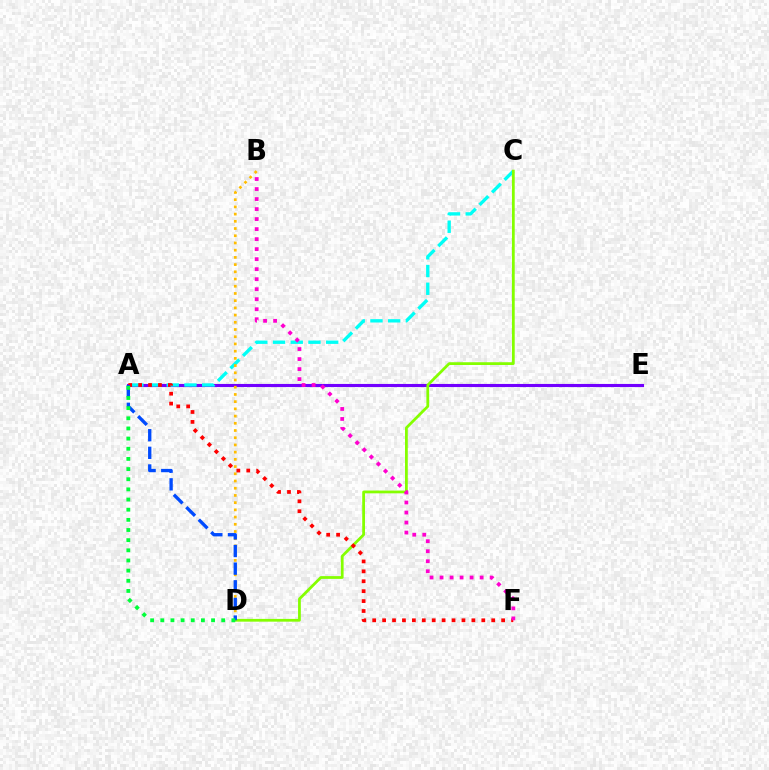{('A', 'E'): [{'color': '#7200ff', 'line_style': 'solid', 'thickness': 2.24}], ('A', 'C'): [{'color': '#00fff6', 'line_style': 'dashed', 'thickness': 2.41}], ('B', 'D'): [{'color': '#ffbd00', 'line_style': 'dotted', 'thickness': 1.96}], ('C', 'D'): [{'color': '#84ff00', 'line_style': 'solid', 'thickness': 1.99}], ('A', 'F'): [{'color': '#ff0000', 'line_style': 'dotted', 'thickness': 2.7}], ('A', 'D'): [{'color': '#004bff', 'line_style': 'dashed', 'thickness': 2.4}, {'color': '#00ff39', 'line_style': 'dotted', 'thickness': 2.76}], ('B', 'F'): [{'color': '#ff00cf', 'line_style': 'dotted', 'thickness': 2.72}]}